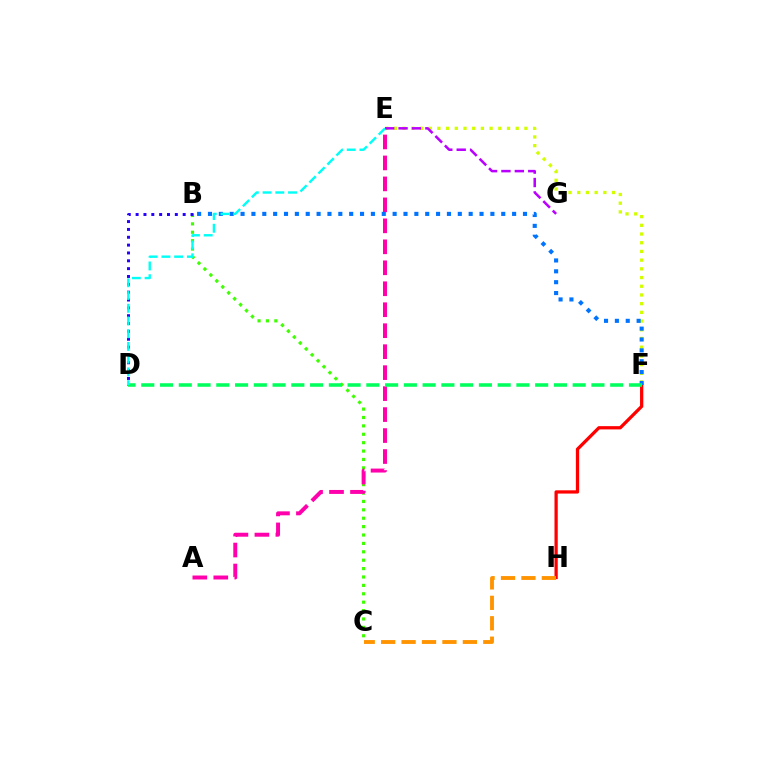{('F', 'H'): [{'color': '#ff0000', 'line_style': 'solid', 'thickness': 2.35}], ('E', 'F'): [{'color': '#d1ff00', 'line_style': 'dotted', 'thickness': 2.37}], ('B', 'C'): [{'color': '#3dff00', 'line_style': 'dotted', 'thickness': 2.28}], ('A', 'E'): [{'color': '#ff00ac', 'line_style': 'dashed', 'thickness': 2.85}], ('E', 'G'): [{'color': '#b900ff', 'line_style': 'dashed', 'thickness': 1.82}], ('B', 'F'): [{'color': '#0074ff', 'line_style': 'dotted', 'thickness': 2.95}], ('B', 'D'): [{'color': '#2500ff', 'line_style': 'dotted', 'thickness': 2.13}], ('D', 'F'): [{'color': '#00ff5c', 'line_style': 'dashed', 'thickness': 2.55}], ('C', 'H'): [{'color': '#ff9400', 'line_style': 'dashed', 'thickness': 2.78}], ('D', 'E'): [{'color': '#00fff6', 'line_style': 'dashed', 'thickness': 1.73}]}